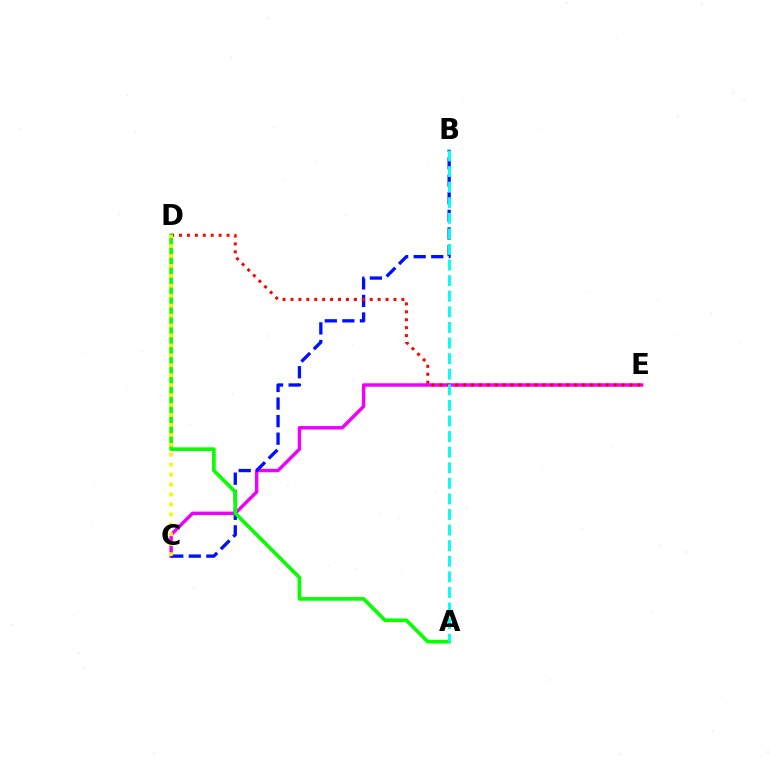{('C', 'E'): [{'color': '#ee00ff', 'line_style': 'solid', 'thickness': 2.47}], ('B', 'C'): [{'color': '#0010ff', 'line_style': 'dashed', 'thickness': 2.39}], ('D', 'E'): [{'color': '#ff0000', 'line_style': 'dotted', 'thickness': 2.15}], ('A', 'D'): [{'color': '#08ff00', 'line_style': 'solid', 'thickness': 2.63}], ('A', 'B'): [{'color': '#00fff6', 'line_style': 'dashed', 'thickness': 2.12}], ('C', 'D'): [{'color': '#fcf500', 'line_style': 'dotted', 'thickness': 2.7}]}